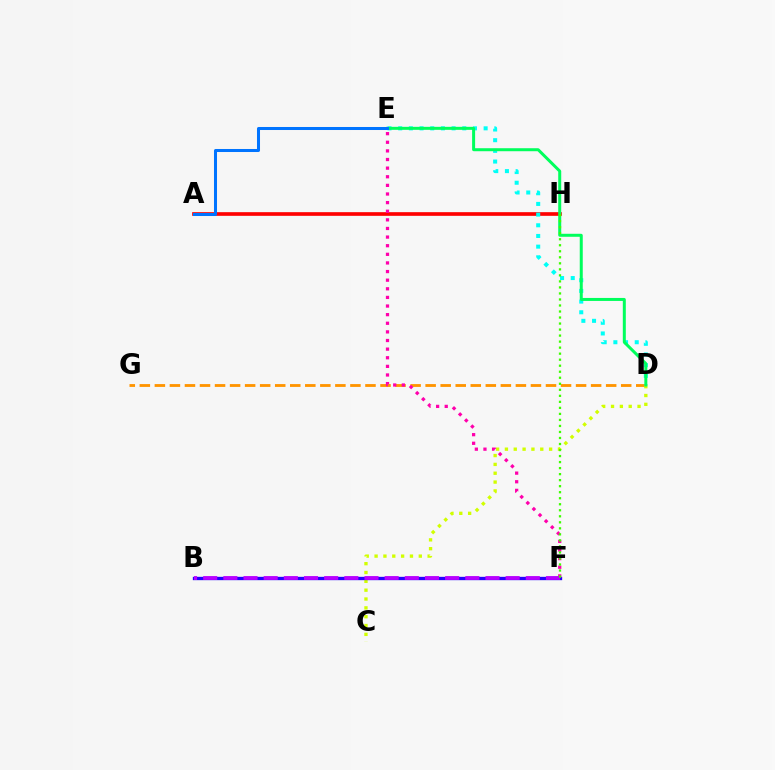{('A', 'H'): [{'color': '#ff0000', 'line_style': 'solid', 'thickness': 2.64}], ('D', 'G'): [{'color': '#ff9400', 'line_style': 'dashed', 'thickness': 2.04}], ('C', 'D'): [{'color': '#d1ff00', 'line_style': 'dotted', 'thickness': 2.4}], ('D', 'E'): [{'color': '#00fff6', 'line_style': 'dotted', 'thickness': 2.9}, {'color': '#00ff5c', 'line_style': 'solid', 'thickness': 2.16}], ('B', 'F'): [{'color': '#2500ff', 'line_style': 'solid', 'thickness': 2.4}, {'color': '#b900ff', 'line_style': 'dashed', 'thickness': 2.74}], ('E', 'F'): [{'color': '#ff00ac', 'line_style': 'dotted', 'thickness': 2.34}], ('A', 'E'): [{'color': '#0074ff', 'line_style': 'solid', 'thickness': 2.18}], ('F', 'H'): [{'color': '#3dff00', 'line_style': 'dotted', 'thickness': 1.64}]}